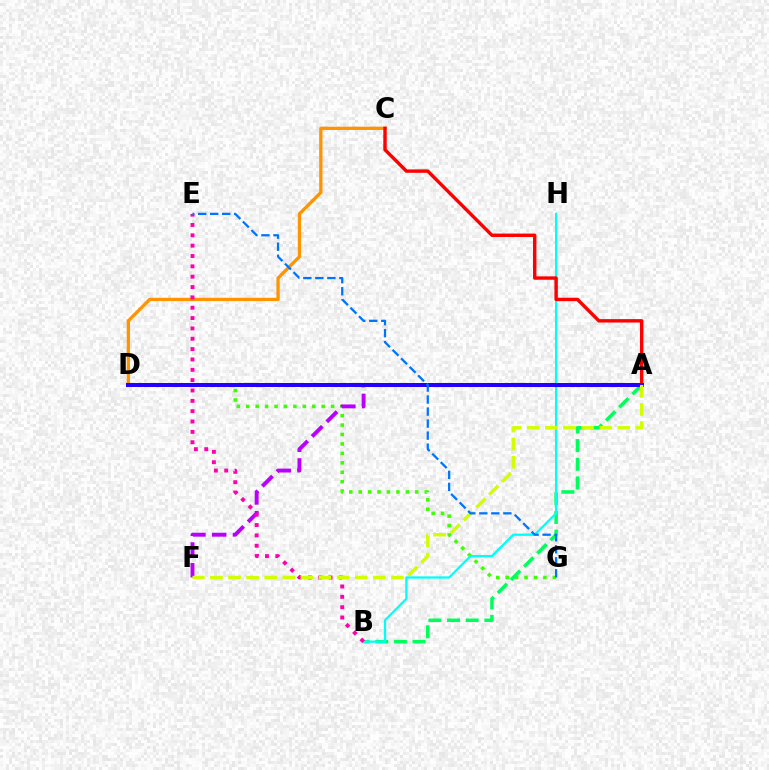{('C', 'D'): [{'color': '#ff9400', 'line_style': 'solid', 'thickness': 2.37}], ('D', 'G'): [{'color': '#3dff00', 'line_style': 'dotted', 'thickness': 2.56}], ('A', 'B'): [{'color': '#00ff5c', 'line_style': 'dashed', 'thickness': 2.53}], ('B', 'H'): [{'color': '#00fff6', 'line_style': 'solid', 'thickness': 1.63}], ('A', 'F'): [{'color': '#b900ff', 'line_style': 'dashed', 'thickness': 2.82}, {'color': '#d1ff00', 'line_style': 'dashed', 'thickness': 2.46}], ('A', 'C'): [{'color': '#ff0000', 'line_style': 'solid', 'thickness': 2.45}], ('B', 'E'): [{'color': '#ff00ac', 'line_style': 'dotted', 'thickness': 2.81}], ('A', 'D'): [{'color': '#2500ff', 'line_style': 'solid', 'thickness': 2.89}], ('E', 'G'): [{'color': '#0074ff', 'line_style': 'dashed', 'thickness': 1.63}]}